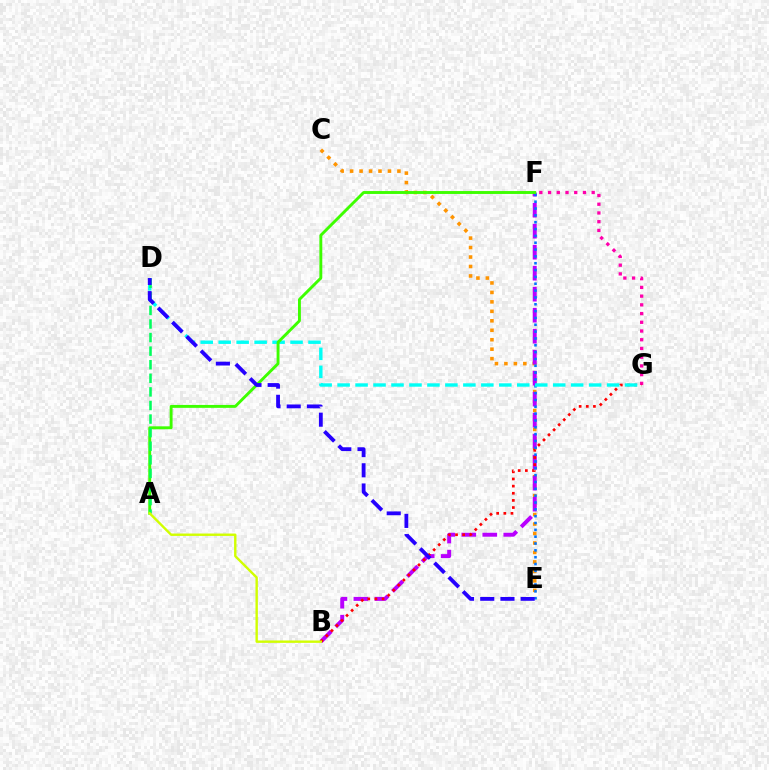{('C', 'E'): [{'color': '#ff9400', 'line_style': 'dotted', 'thickness': 2.57}], ('F', 'G'): [{'color': '#ff00ac', 'line_style': 'dotted', 'thickness': 2.37}], ('B', 'F'): [{'color': '#b900ff', 'line_style': 'dashed', 'thickness': 2.85}], ('B', 'G'): [{'color': '#ff0000', 'line_style': 'dotted', 'thickness': 1.94}], ('E', 'F'): [{'color': '#0074ff', 'line_style': 'dotted', 'thickness': 1.86}], ('D', 'G'): [{'color': '#00fff6', 'line_style': 'dashed', 'thickness': 2.44}], ('A', 'F'): [{'color': '#3dff00', 'line_style': 'solid', 'thickness': 2.09}], ('A', 'D'): [{'color': '#00ff5c', 'line_style': 'dashed', 'thickness': 1.85}], ('D', 'E'): [{'color': '#2500ff', 'line_style': 'dashed', 'thickness': 2.75}], ('A', 'B'): [{'color': '#d1ff00', 'line_style': 'solid', 'thickness': 1.72}]}